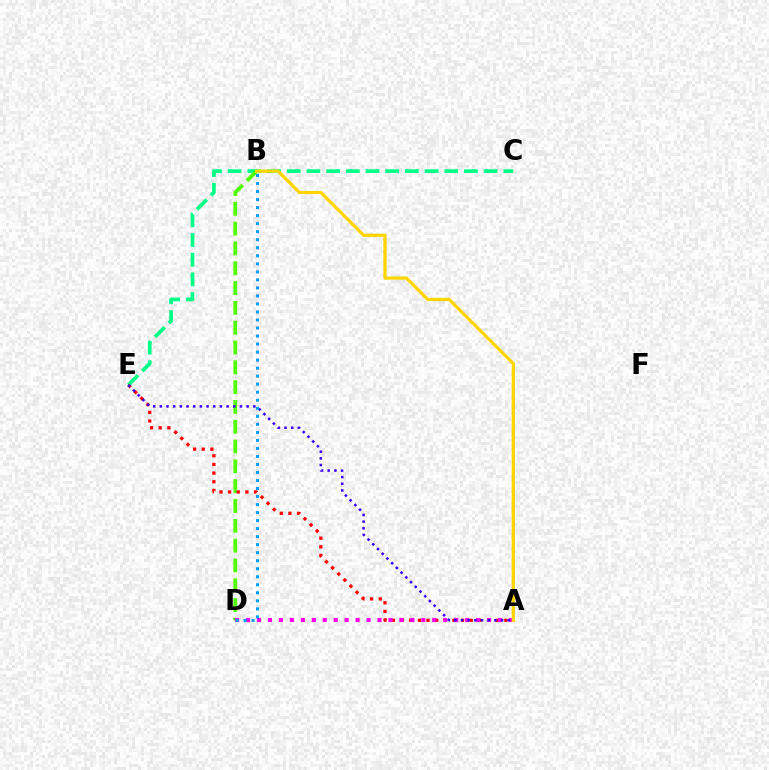{('C', 'E'): [{'color': '#00ff86', 'line_style': 'dashed', 'thickness': 2.68}], ('B', 'D'): [{'color': '#4fff00', 'line_style': 'dashed', 'thickness': 2.69}, {'color': '#009eff', 'line_style': 'dotted', 'thickness': 2.18}], ('A', 'E'): [{'color': '#ff0000', 'line_style': 'dotted', 'thickness': 2.35}, {'color': '#3700ff', 'line_style': 'dotted', 'thickness': 1.81}], ('A', 'D'): [{'color': '#ff00ed', 'line_style': 'dotted', 'thickness': 2.98}], ('A', 'B'): [{'color': '#ffd500', 'line_style': 'solid', 'thickness': 2.32}]}